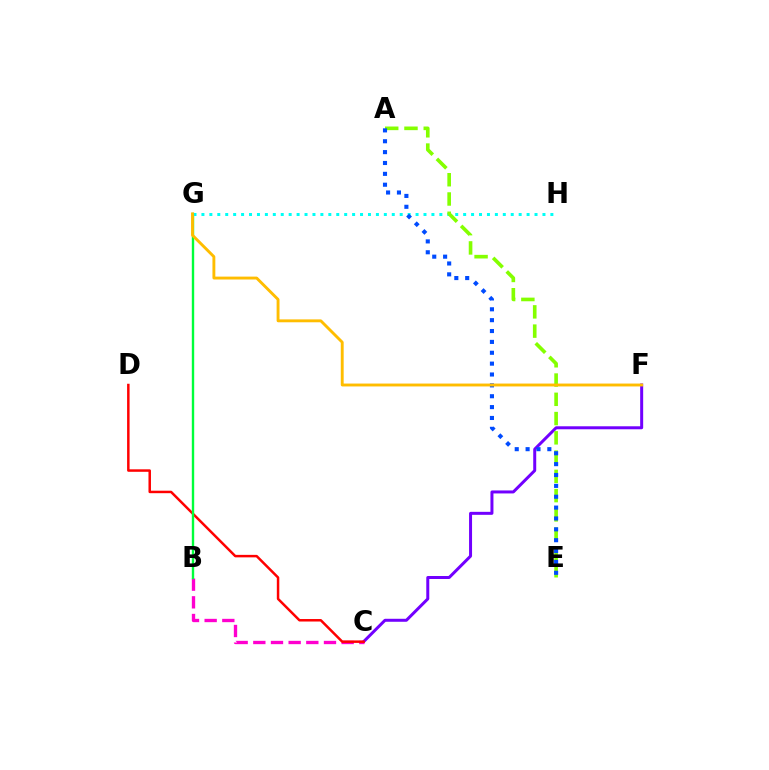{('C', 'F'): [{'color': '#7200ff', 'line_style': 'solid', 'thickness': 2.15}], ('B', 'C'): [{'color': '#ff00cf', 'line_style': 'dashed', 'thickness': 2.4}], ('C', 'D'): [{'color': '#ff0000', 'line_style': 'solid', 'thickness': 1.79}], ('B', 'G'): [{'color': '#00ff39', 'line_style': 'solid', 'thickness': 1.72}], ('G', 'H'): [{'color': '#00fff6', 'line_style': 'dotted', 'thickness': 2.15}], ('A', 'E'): [{'color': '#84ff00', 'line_style': 'dashed', 'thickness': 2.62}, {'color': '#004bff', 'line_style': 'dotted', 'thickness': 2.95}], ('F', 'G'): [{'color': '#ffbd00', 'line_style': 'solid', 'thickness': 2.08}]}